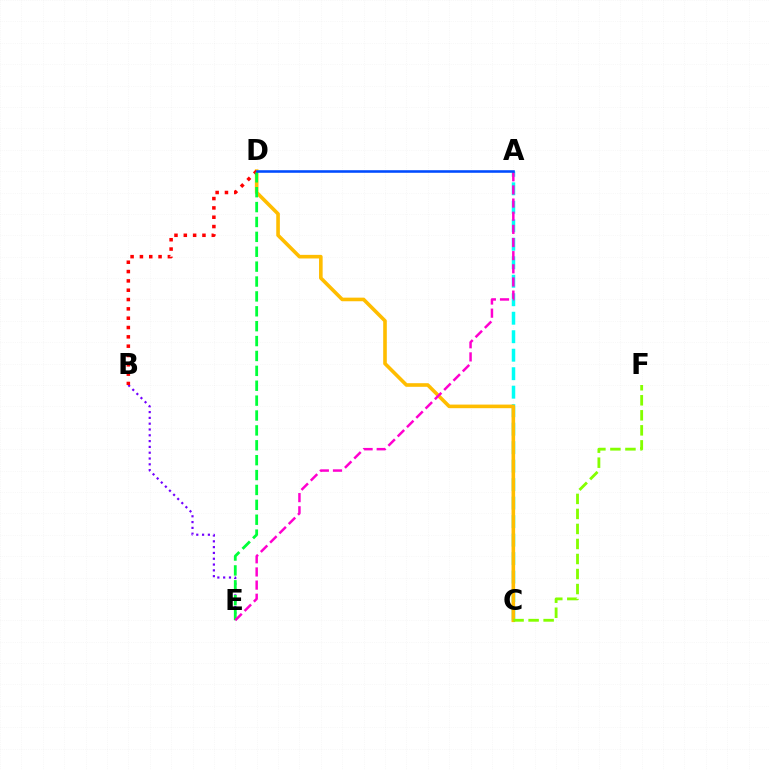{('B', 'E'): [{'color': '#7200ff', 'line_style': 'dotted', 'thickness': 1.58}], ('A', 'C'): [{'color': '#00fff6', 'line_style': 'dashed', 'thickness': 2.51}], ('C', 'D'): [{'color': '#ffbd00', 'line_style': 'solid', 'thickness': 2.6}], ('B', 'D'): [{'color': '#ff0000', 'line_style': 'dotted', 'thickness': 2.53}], ('D', 'E'): [{'color': '#00ff39', 'line_style': 'dashed', 'thickness': 2.02}], ('A', 'E'): [{'color': '#ff00cf', 'line_style': 'dashed', 'thickness': 1.79}], ('A', 'D'): [{'color': '#004bff', 'line_style': 'solid', 'thickness': 1.85}], ('C', 'F'): [{'color': '#84ff00', 'line_style': 'dashed', 'thickness': 2.04}]}